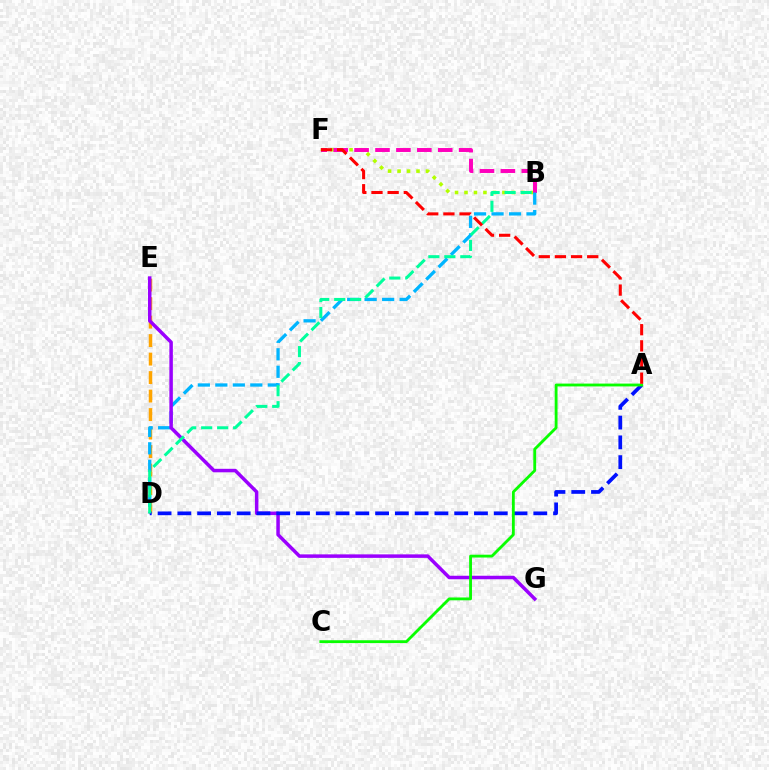{('B', 'F'): [{'color': '#b3ff00', 'line_style': 'dotted', 'thickness': 2.57}, {'color': '#ff00bd', 'line_style': 'dashed', 'thickness': 2.84}], ('D', 'E'): [{'color': '#ffa500', 'line_style': 'dashed', 'thickness': 2.51}], ('B', 'D'): [{'color': '#00b5ff', 'line_style': 'dashed', 'thickness': 2.38}, {'color': '#00ff9d', 'line_style': 'dashed', 'thickness': 2.17}], ('E', 'G'): [{'color': '#9b00ff', 'line_style': 'solid', 'thickness': 2.52}], ('A', 'D'): [{'color': '#0010ff', 'line_style': 'dashed', 'thickness': 2.69}], ('A', 'C'): [{'color': '#08ff00', 'line_style': 'solid', 'thickness': 2.04}], ('A', 'F'): [{'color': '#ff0000', 'line_style': 'dashed', 'thickness': 2.19}]}